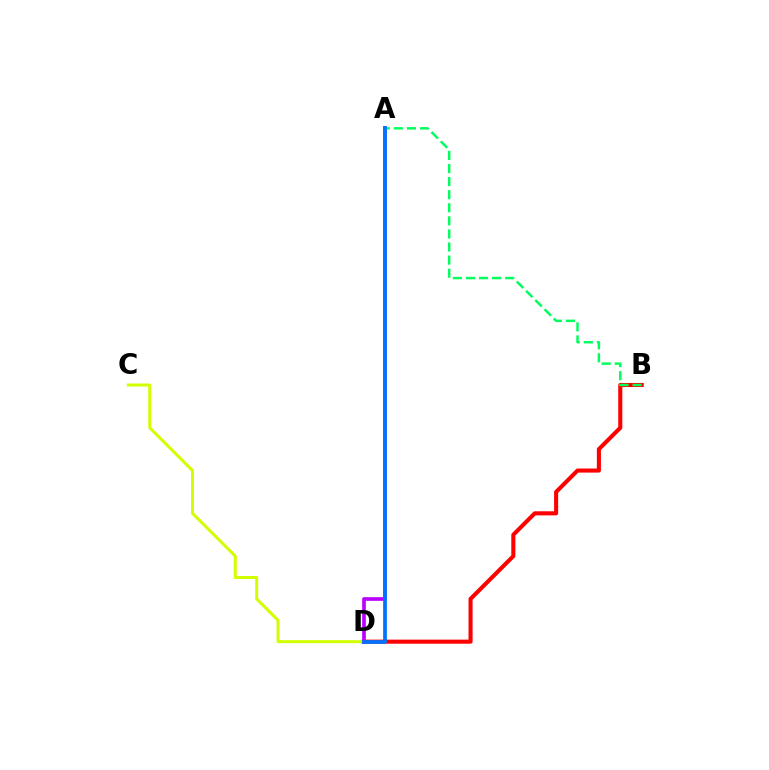{('B', 'D'): [{'color': '#ff0000', 'line_style': 'solid', 'thickness': 2.94}], ('C', 'D'): [{'color': '#d1ff00', 'line_style': 'solid', 'thickness': 2.15}], ('A', 'D'): [{'color': '#b900ff', 'line_style': 'solid', 'thickness': 2.64}, {'color': '#0074ff', 'line_style': 'solid', 'thickness': 2.69}], ('A', 'B'): [{'color': '#00ff5c', 'line_style': 'dashed', 'thickness': 1.78}]}